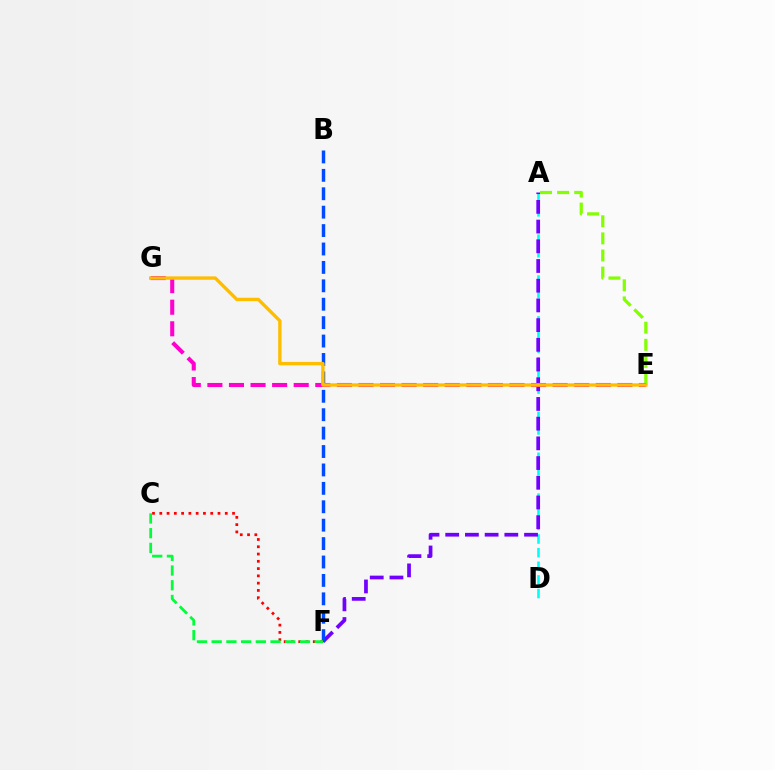{('A', 'D'): [{'color': '#00fff6', 'line_style': 'dashed', 'thickness': 1.85}], ('A', 'F'): [{'color': '#7200ff', 'line_style': 'dashed', 'thickness': 2.68}], ('B', 'F'): [{'color': '#004bff', 'line_style': 'dashed', 'thickness': 2.5}], ('C', 'F'): [{'color': '#ff0000', 'line_style': 'dotted', 'thickness': 1.98}, {'color': '#00ff39', 'line_style': 'dashed', 'thickness': 2.0}], ('A', 'E'): [{'color': '#84ff00', 'line_style': 'dashed', 'thickness': 2.32}], ('E', 'G'): [{'color': '#ff00cf', 'line_style': 'dashed', 'thickness': 2.93}, {'color': '#ffbd00', 'line_style': 'solid', 'thickness': 2.43}]}